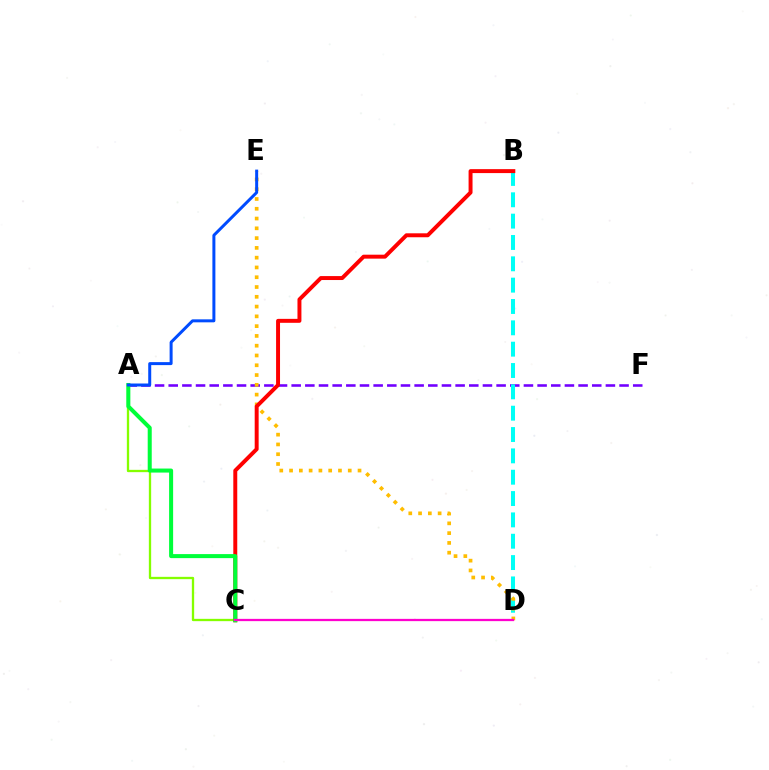{('A', 'C'): [{'color': '#84ff00', 'line_style': 'solid', 'thickness': 1.67}, {'color': '#00ff39', 'line_style': 'solid', 'thickness': 2.9}], ('A', 'F'): [{'color': '#7200ff', 'line_style': 'dashed', 'thickness': 1.86}], ('B', 'D'): [{'color': '#00fff6', 'line_style': 'dashed', 'thickness': 2.9}], ('D', 'E'): [{'color': '#ffbd00', 'line_style': 'dotted', 'thickness': 2.66}], ('B', 'C'): [{'color': '#ff0000', 'line_style': 'solid', 'thickness': 2.84}], ('A', 'E'): [{'color': '#004bff', 'line_style': 'solid', 'thickness': 2.15}], ('C', 'D'): [{'color': '#ff00cf', 'line_style': 'solid', 'thickness': 1.63}]}